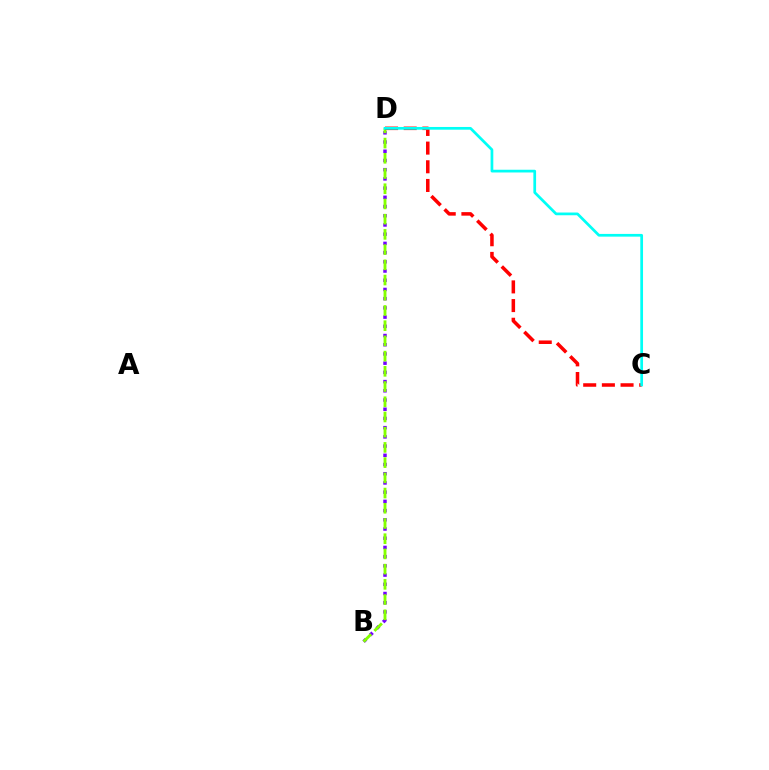{('B', 'D'): [{'color': '#7200ff', 'line_style': 'dotted', 'thickness': 2.5}, {'color': '#84ff00', 'line_style': 'dashed', 'thickness': 2.07}], ('C', 'D'): [{'color': '#ff0000', 'line_style': 'dashed', 'thickness': 2.54}, {'color': '#00fff6', 'line_style': 'solid', 'thickness': 1.96}]}